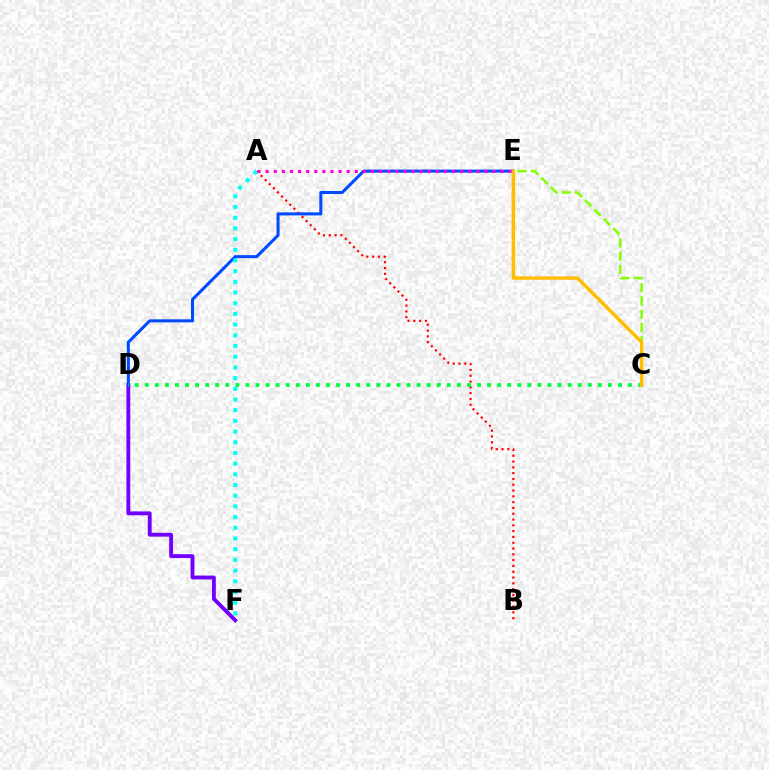{('C', 'E'): [{'color': '#84ff00', 'line_style': 'dashed', 'thickness': 1.8}, {'color': '#ffbd00', 'line_style': 'solid', 'thickness': 2.48}], ('A', 'B'): [{'color': '#ff0000', 'line_style': 'dotted', 'thickness': 1.58}], ('D', 'F'): [{'color': '#7200ff', 'line_style': 'solid', 'thickness': 2.77}], ('D', 'E'): [{'color': '#004bff', 'line_style': 'solid', 'thickness': 2.19}], ('C', 'D'): [{'color': '#00ff39', 'line_style': 'dotted', 'thickness': 2.74}], ('A', 'F'): [{'color': '#00fff6', 'line_style': 'dotted', 'thickness': 2.91}], ('A', 'E'): [{'color': '#ff00cf', 'line_style': 'dotted', 'thickness': 2.2}]}